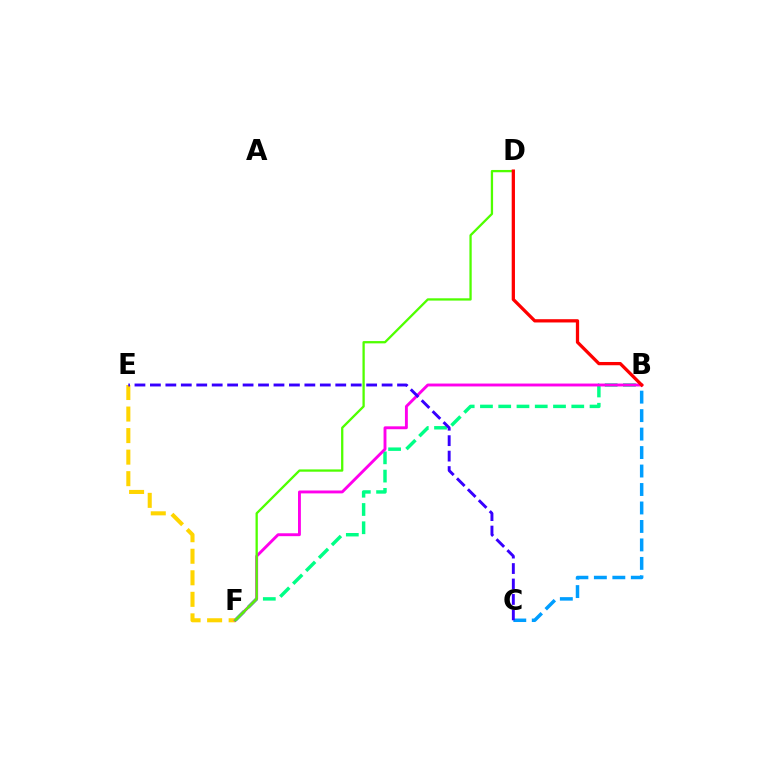{('B', 'F'): [{'color': '#00ff86', 'line_style': 'dashed', 'thickness': 2.48}, {'color': '#ff00ed', 'line_style': 'solid', 'thickness': 2.08}], ('E', 'F'): [{'color': '#ffd500', 'line_style': 'dashed', 'thickness': 2.93}], ('B', 'C'): [{'color': '#009eff', 'line_style': 'dashed', 'thickness': 2.51}], ('C', 'E'): [{'color': '#3700ff', 'line_style': 'dashed', 'thickness': 2.1}], ('D', 'F'): [{'color': '#4fff00', 'line_style': 'solid', 'thickness': 1.65}], ('B', 'D'): [{'color': '#ff0000', 'line_style': 'solid', 'thickness': 2.35}]}